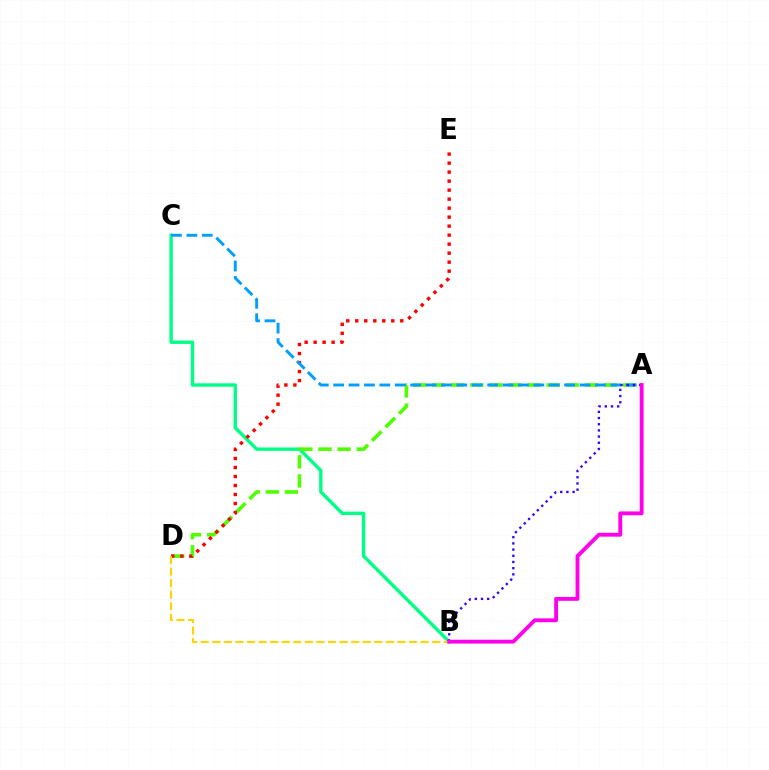{('B', 'C'): [{'color': '#00ff86', 'line_style': 'solid', 'thickness': 2.44}], ('A', 'D'): [{'color': '#4fff00', 'line_style': 'dashed', 'thickness': 2.59}], ('D', 'E'): [{'color': '#ff0000', 'line_style': 'dotted', 'thickness': 2.45}], ('B', 'D'): [{'color': '#ffd500', 'line_style': 'dashed', 'thickness': 1.57}], ('A', 'C'): [{'color': '#009eff', 'line_style': 'dashed', 'thickness': 2.09}], ('A', 'B'): [{'color': '#3700ff', 'line_style': 'dotted', 'thickness': 1.68}, {'color': '#ff00ed', 'line_style': 'solid', 'thickness': 2.77}]}